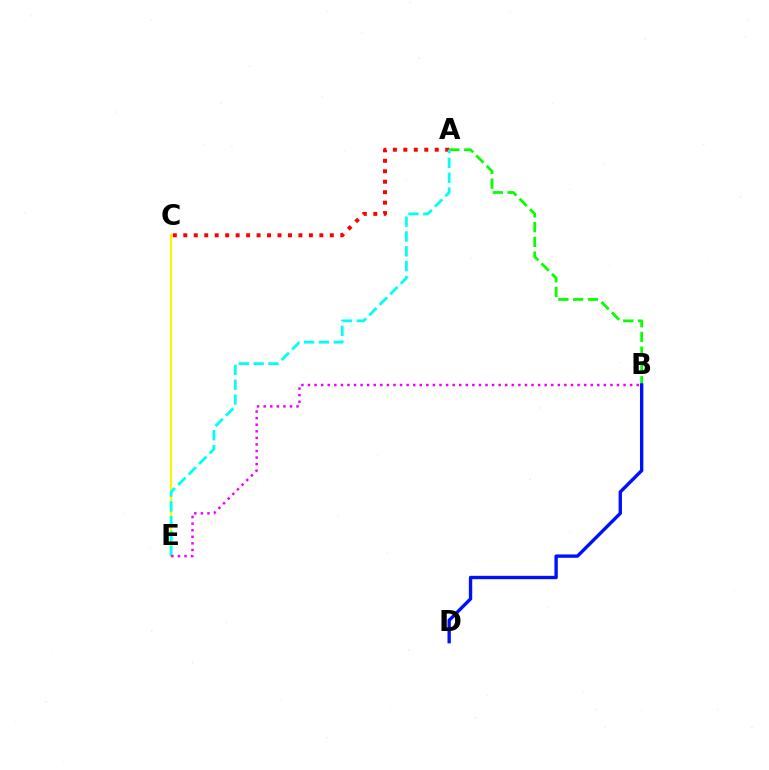{('A', 'B'): [{'color': '#08ff00', 'line_style': 'dashed', 'thickness': 2.0}], ('B', 'D'): [{'color': '#0010ff', 'line_style': 'solid', 'thickness': 2.42}], ('A', 'C'): [{'color': '#ff0000', 'line_style': 'dotted', 'thickness': 2.84}], ('C', 'E'): [{'color': '#fcf500', 'line_style': 'solid', 'thickness': 1.6}], ('A', 'E'): [{'color': '#00fff6', 'line_style': 'dashed', 'thickness': 2.01}], ('B', 'E'): [{'color': '#ee00ff', 'line_style': 'dotted', 'thickness': 1.79}]}